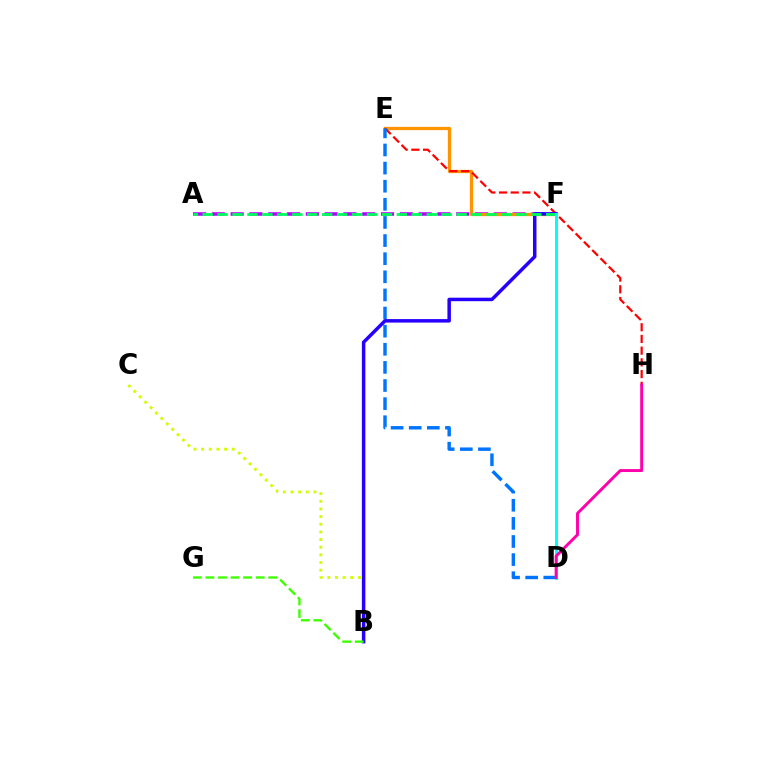{('A', 'F'): [{'color': '#b900ff', 'line_style': 'dashed', 'thickness': 2.55}, {'color': '#00ff5c', 'line_style': 'dashed', 'thickness': 2.03}], ('E', 'F'): [{'color': '#ff9400', 'line_style': 'solid', 'thickness': 2.35}], ('B', 'C'): [{'color': '#d1ff00', 'line_style': 'dotted', 'thickness': 2.08}], ('E', 'H'): [{'color': '#ff0000', 'line_style': 'dashed', 'thickness': 1.59}], ('D', 'E'): [{'color': '#0074ff', 'line_style': 'dashed', 'thickness': 2.46}], ('B', 'F'): [{'color': '#2500ff', 'line_style': 'solid', 'thickness': 2.51}], ('D', 'F'): [{'color': '#00fff6', 'line_style': 'solid', 'thickness': 2.18}], ('B', 'G'): [{'color': '#3dff00', 'line_style': 'dashed', 'thickness': 1.71}], ('D', 'H'): [{'color': '#ff00ac', 'line_style': 'solid', 'thickness': 2.1}]}